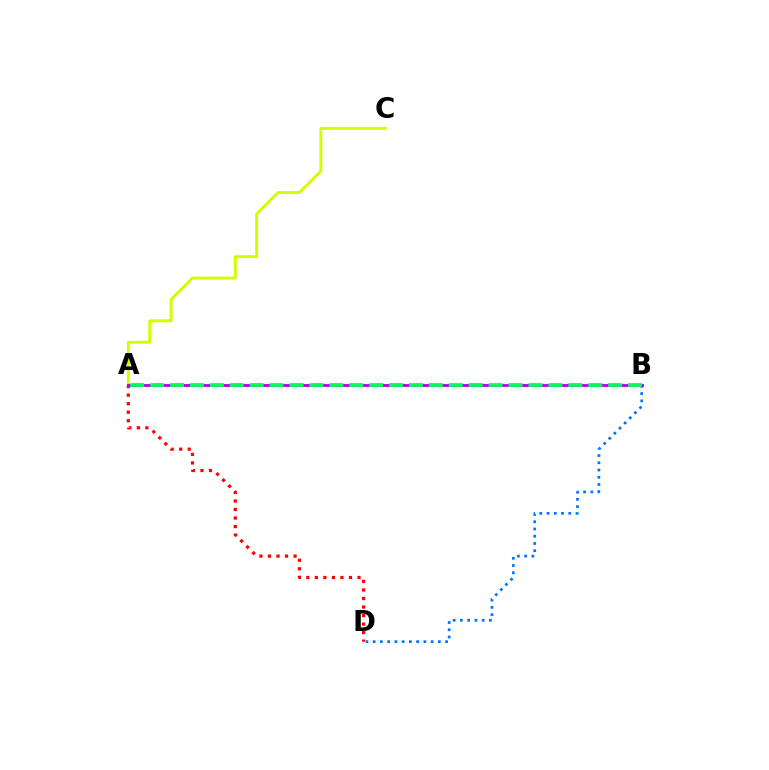{('A', 'C'): [{'color': '#d1ff00', 'line_style': 'solid', 'thickness': 2.12}], ('A', 'D'): [{'color': '#ff0000', 'line_style': 'dotted', 'thickness': 2.32}], ('B', 'D'): [{'color': '#0074ff', 'line_style': 'dotted', 'thickness': 1.97}], ('A', 'B'): [{'color': '#b900ff', 'line_style': 'solid', 'thickness': 2.09}, {'color': '#00ff5c', 'line_style': 'dashed', 'thickness': 2.71}]}